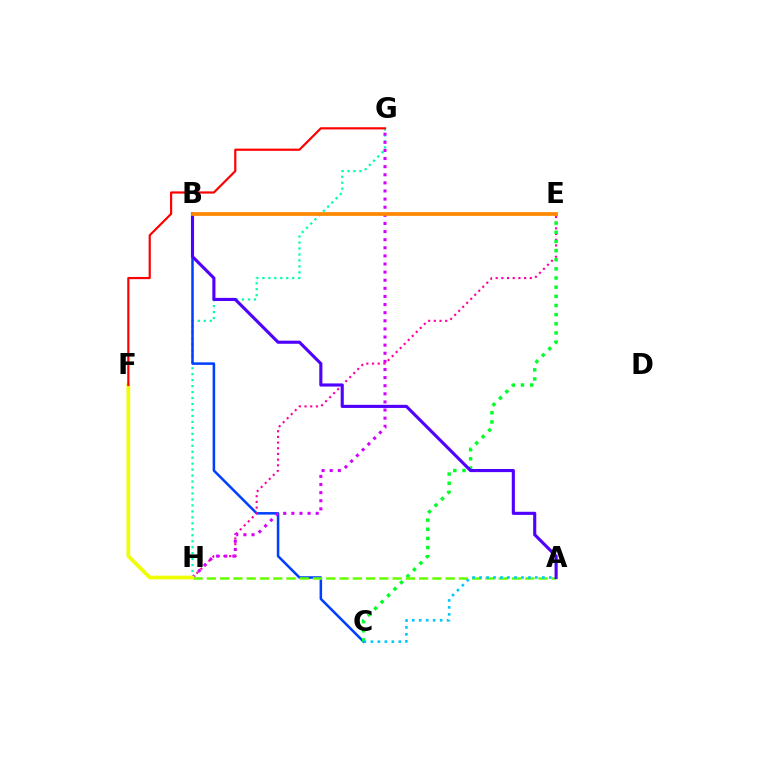{('G', 'H'): [{'color': '#00ffaf', 'line_style': 'dotted', 'thickness': 1.62}, {'color': '#d600ff', 'line_style': 'dotted', 'thickness': 2.2}], ('B', 'C'): [{'color': '#003fff', 'line_style': 'solid', 'thickness': 1.82}], ('E', 'H'): [{'color': '#ff00a0', 'line_style': 'dotted', 'thickness': 1.54}], ('C', 'E'): [{'color': '#00ff27', 'line_style': 'dotted', 'thickness': 2.49}], ('A', 'H'): [{'color': '#66ff00', 'line_style': 'dashed', 'thickness': 1.8}], ('F', 'H'): [{'color': '#eeff00', 'line_style': 'solid', 'thickness': 2.65}], ('F', 'G'): [{'color': '#ff0000', 'line_style': 'solid', 'thickness': 1.57}], ('A', 'B'): [{'color': '#4f00ff', 'line_style': 'solid', 'thickness': 2.24}], ('A', 'C'): [{'color': '#00c7ff', 'line_style': 'dotted', 'thickness': 1.89}], ('B', 'E'): [{'color': '#ff8800', 'line_style': 'solid', 'thickness': 2.68}]}